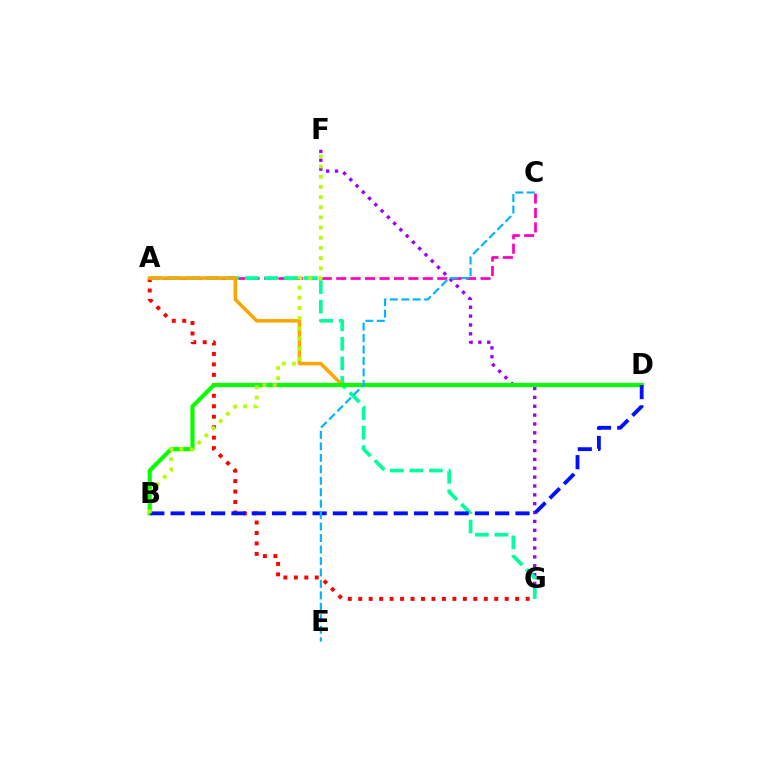{('A', 'G'): [{'color': '#ff0000', 'line_style': 'dotted', 'thickness': 2.84}, {'color': '#00ff9d', 'line_style': 'dashed', 'thickness': 2.65}], ('F', 'G'): [{'color': '#9b00ff', 'line_style': 'dotted', 'thickness': 2.41}], ('A', 'C'): [{'color': '#ff00bd', 'line_style': 'dashed', 'thickness': 1.96}], ('A', 'D'): [{'color': '#ffa500', 'line_style': 'solid', 'thickness': 2.53}], ('B', 'D'): [{'color': '#08ff00', 'line_style': 'solid', 'thickness': 2.98}, {'color': '#0010ff', 'line_style': 'dashed', 'thickness': 2.76}], ('C', 'E'): [{'color': '#00b5ff', 'line_style': 'dashed', 'thickness': 1.56}], ('B', 'F'): [{'color': '#b3ff00', 'line_style': 'dotted', 'thickness': 2.77}]}